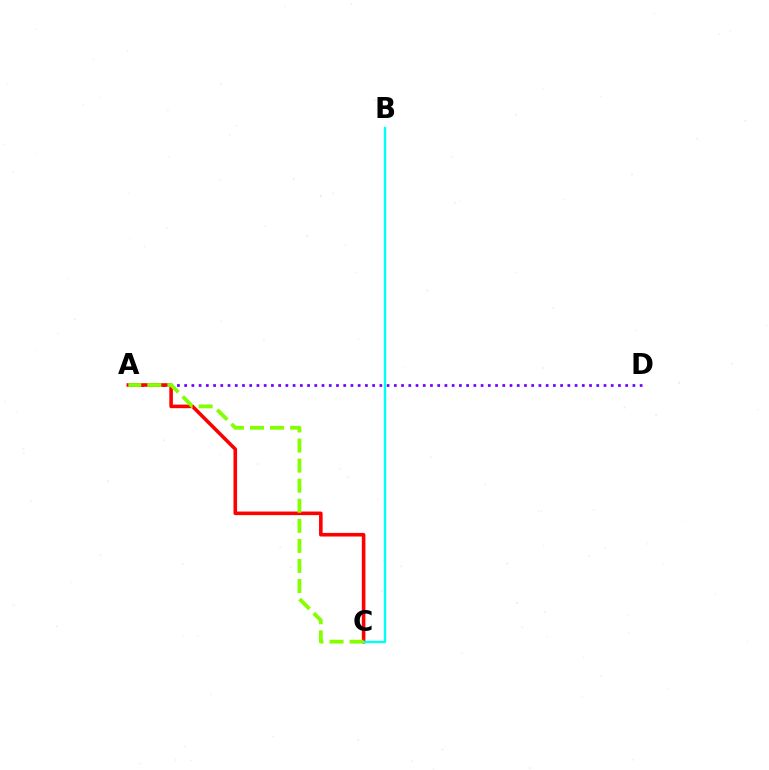{('A', 'D'): [{'color': '#7200ff', 'line_style': 'dotted', 'thickness': 1.96}], ('A', 'C'): [{'color': '#ff0000', 'line_style': 'solid', 'thickness': 2.58}, {'color': '#84ff00', 'line_style': 'dashed', 'thickness': 2.73}], ('B', 'C'): [{'color': '#00fff6', 'line_style': 'solid', 'thickness': 1.71}]}